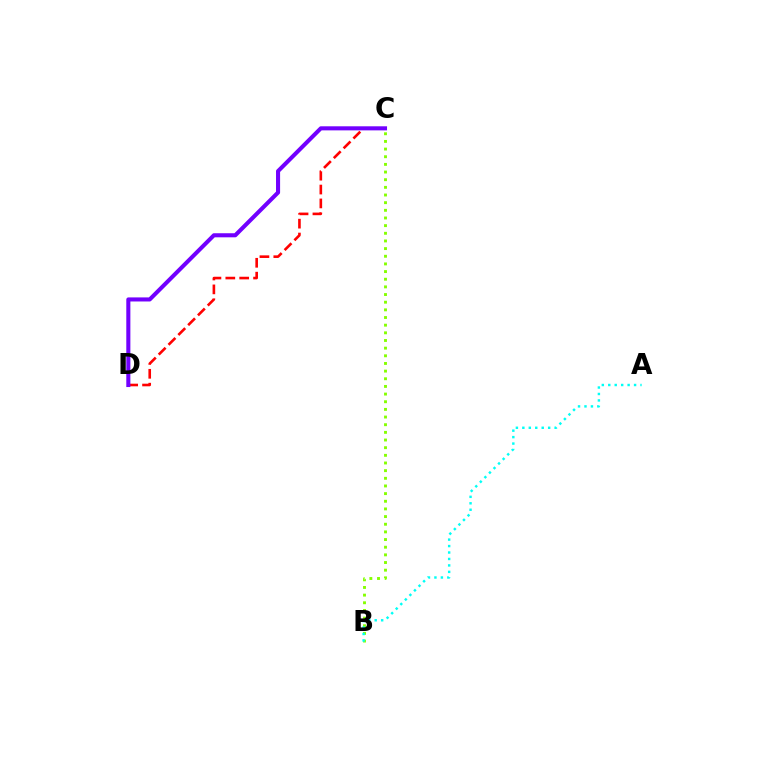{('C', 'D'): [{'color': '#ff0000', 'line_style': 'dashed', 'thickness': 1.88}, {'color': '#7200ff', 'line_style': 'solid', 'thickness': 2.93}], ('B', 'C'): [{'color': '#84ff00', 'line_style': 'dotted', 'thickness': 2.08}], ('A', 'B'): [{'color': '#00fff6', 'line_style': 'dotted', 'thickness': 1.75}]}